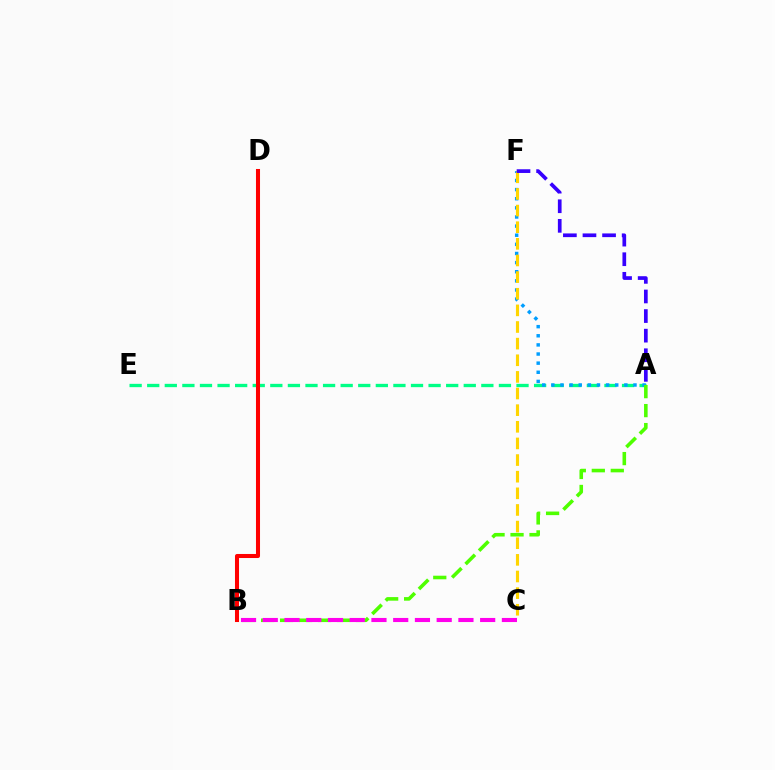{('A', 'E'): [{'color': '#00ff86', 'line_style': 'dashed', 'thickness': 2.39}], ('B', 'D'): [{'color': '#ff0000', 'line_style': 'solid', 'thickness': 2.91}], ('A', 'F'): [{'color': '#009eff', 'line_style': 'dotted', 'thickness': 2.48}, {'color': '#3700ff', 'line_style': 'dashed', 'thickness': 2.66}], ('C', 'F'): [{'color': '#ffd500', 'line_style': 'dashed', 'thickness': 2.26}], ('A', 'B'): [{'color': '#4fff00', 'line_style': 'dashed', 'thickness': 2.58}], ('B', 'C'): [{'color': '#ff00ed', 'line_style': 'dashed', 'thickness': 2.95}]}